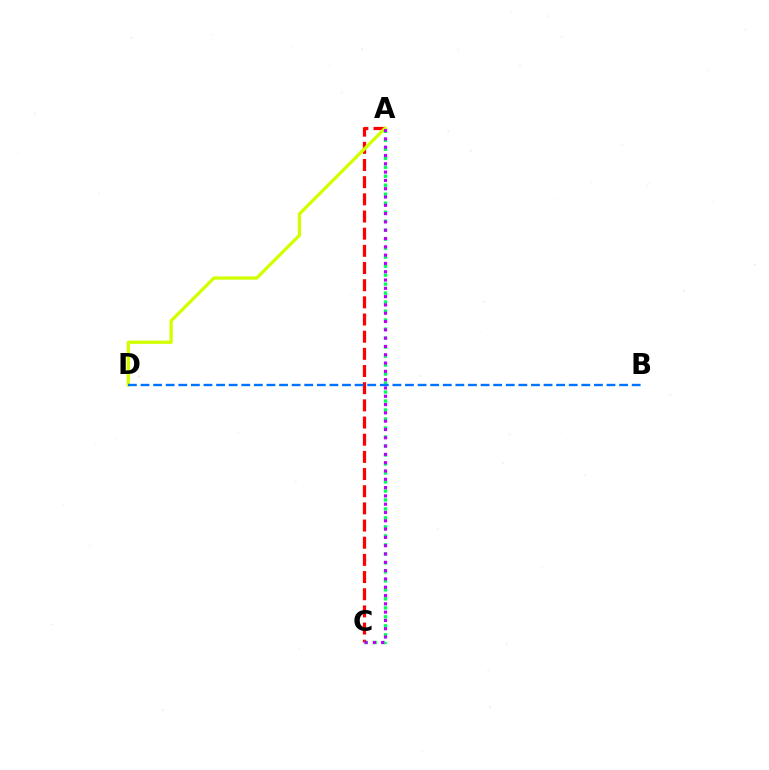{('A', 'C'): [{'color': '#ff0000', 'line_style': 'dashed', 'thickness': 2.33}, {'color': '#00ff5c', 'line_style': 'dotted', 'thickness': 2.44}, {'color': '#b900ff', 'line_style': 'dotted', 'thickness': 2.26}], ('A', 'D'): [{'color': '#d1ff00', 'line_style': 'solid', 'thickness': 2.36}], ('B', 'D'): [{'color': '#0074ff', 'line_style': 'dashed', 'thickness': 1.71}]}